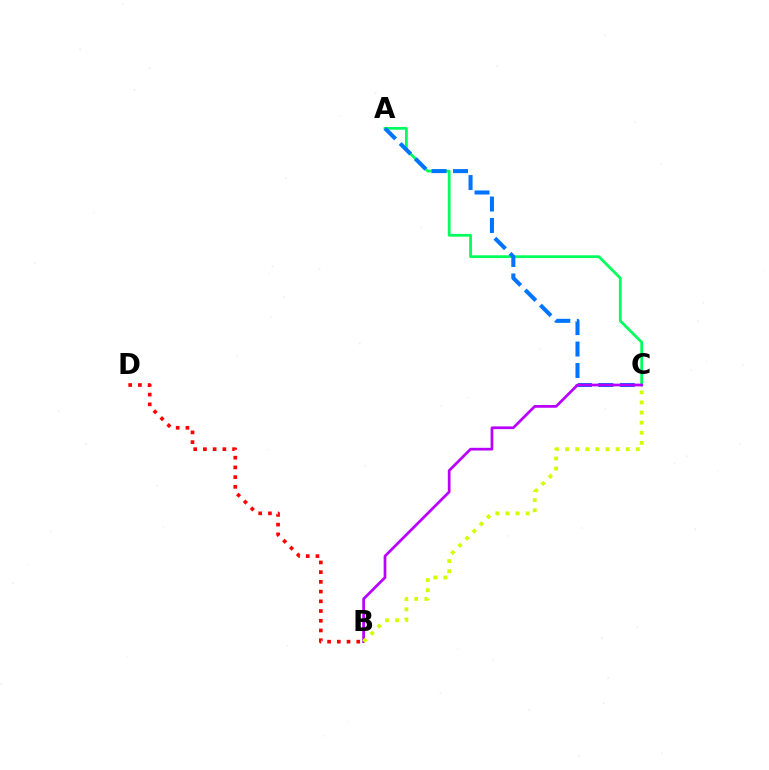{('A', 'C'): [{'color': '#00ff5c', 'line_style': 'solid', 'thickness': 1.99}, {'color': '#0074ff', 'line_style': 'dashed', 'thickness': 2.91}], ('B', 'D'): [{'color': '#ff0000', 'line_style': 'dotted', 'thickness': 2.64}], ('B', 'C'): [{'color': '#b900ff', 'line_style': 'solid', 'thickness': 1.96}, {'color': '#d1ff00', 'line_style': 'dotted', 'thickness': 2.75}]}